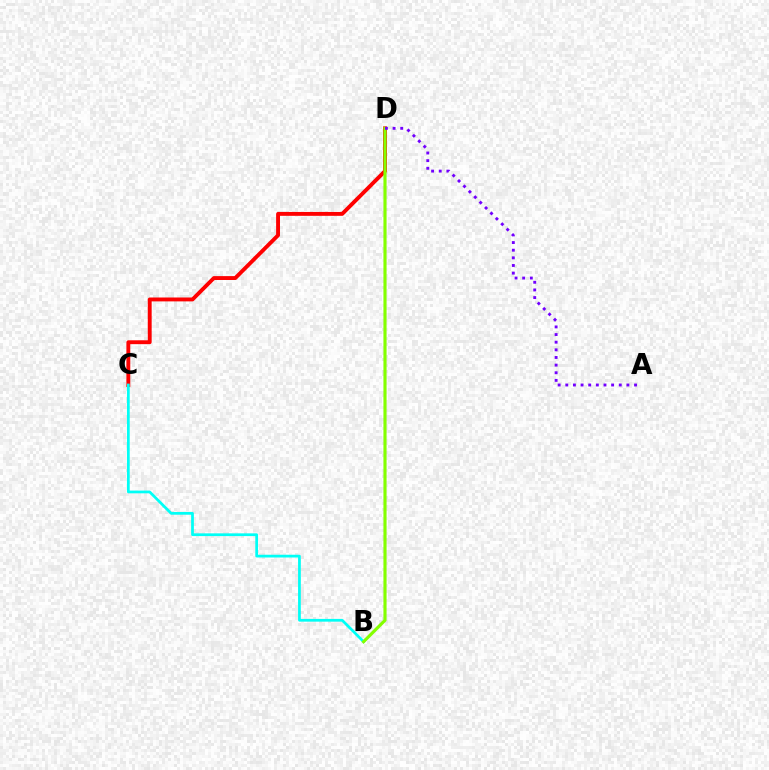{('C', 'D'): [{'color': '#ff0000', 'line_style': 'solid', 'thickness': 2.8}], ('B', 'C'): [{'color': '#00fff6', 'line_style': 'solid', 'thickness': 1.98}], ('B', 'D'): [{'color': '#84ff00', 'line_style': 'solid', 'thickness': 2.26}], ('A', 'D'): [{'color': '#7200ff', 'line_style': 'dotted', 'thickness': 2.08}]}